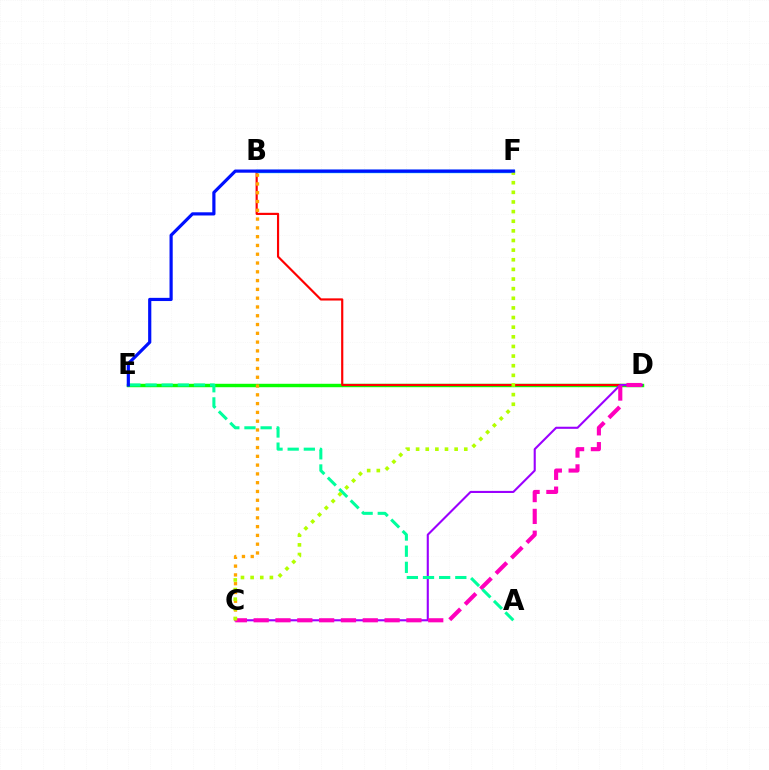{('D', 'E'): [{'color': '#08ff00', 'line_style': 'solid', 'thickness': 2.47}], ('B', 'D'): [{'color': '#ff0000', 'line_style': 'solid', 'thickness': 1.56}], ('C', 'D'): [{'color': '#9b00ff', 'line_style': 'solid', 'thickness': 1.51}, {'color': '#ff00bd', 'line_style': 'dashed', 'thickness': 2.96}], ('B', 'F'): [{'color': '#00b5ff', 'line_style': 'solid', 'thickness': 2.43}], ('A', 'E'): [{'color': '#00ff9d', 'line_style': 'dashed', 'thickness': 2.19}], ('B', 'C'): [{'color': '#ffa500', 'line_style': 'dotted', 'thickness': 2.39}], ('C', 'F'): [{'color': '#b3ff00', 'line_style': 'dotted', 'thickness': 2.62}], ('E', 'F'): [{'color': '#0010ff', 'line_style': 'solid', 'thickness': 2.29}]}